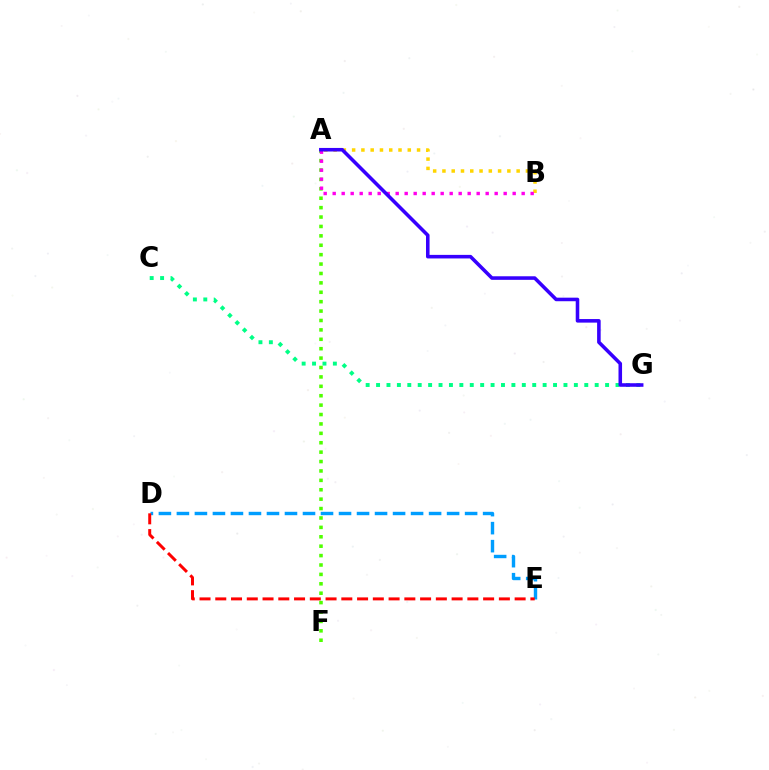{('C', 'G'): [{'color': '#00ff86', 'line_style': 'dotted', 'thickness': 2.83}], ('A', 'F'): [{'color': '#4fff00', 'line_style': 'dotted', 'thickness': 2.56}], ('A', 'B'): [{'color': '#ffd500', 'line_style': 'dotted', 'thickness': 2.52}, {'color': '#ff00ed', 'line_style': 'dotted', 'thickness': 2.45}], ('D', 'E'): [{'color': '#009eff', 'line_style': 'dashed', 'thickness': 2.45}, {'color': '#ff0000', 'line_style': 'dashed', 'thickness': 2.14}], ('A', 'G'): [{'color': '#3700ff', 'line_style': 'solid', 'thickness': 2.57}]}